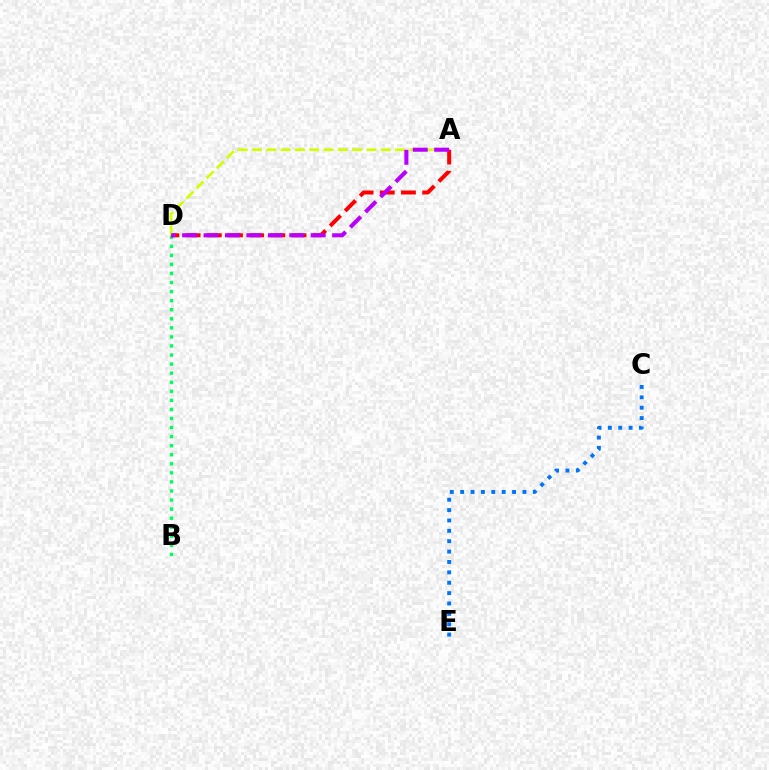{('B', 'D'): [{'color': '#00ff5c', 'line_style': 'dotted', 'thickness': 2.46}], ('C', 'E'): [{'color': '#0074ff', 'line_style': 'dotted', 'thickness': 2.82}], ('A', 'D'): [{'color': '#ff0000', 'line_style': 'dashed', 'thickness': 2.88}, {'color': '#d1ff00', 'line_style': 'dashed', 'thickness': 1.94}, {'color': '#b900ff', 'line_style': 'dashed', 'thickness': 2.91}]}